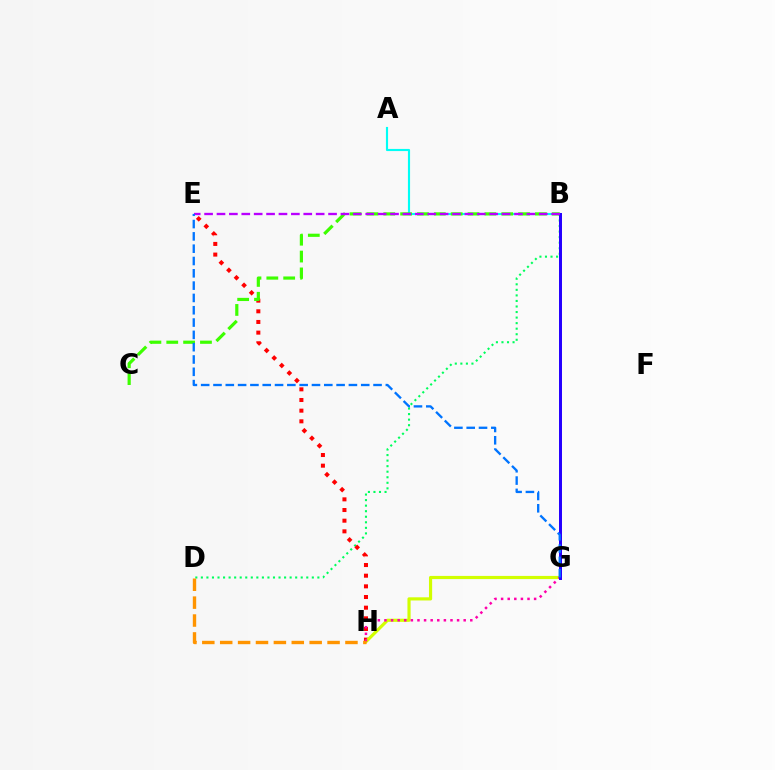{('B', 'D'): [{'color': '#00ff5c', 'line_style': 'dotted', 'thickness': 1.51}], ('E', 'H'): [{'color': '#ff0000', 'line_style': 'dotted', 'thickness': 2.9}], ('G', 'H'): [{'color': '#d1ff00', 'line_style': 'solid', 'thickness': 2.28}, {'color': '#ff00ac', 'line_style': 'dotted', 'thickness': 1.79}], ('A', 'B'): [{'color': '#00fff6', 'line_style': 'solid', 'thickness': 1.54}], ('B', 'C'): [{'color': '#3dff00', 'line_style': 'dashed', 'thickness': 2.29}], ('B', 'G'): [{'color': '#2500ff', 'line_style': 'solid', 'thickness': 2.15}], ('D', 'H'): [{'color': '#ff9400', 'line_style': 'dashed', 'thickness': 2.43}], ('B', 'E'): [{'color': '#b900ff', 'line_style': 'dashed', 'thickness': 1.68}], ('E', 'G'): [{'color': '#0074ff', 'line_style': 'dashed', 'thickness': 1.67}]}